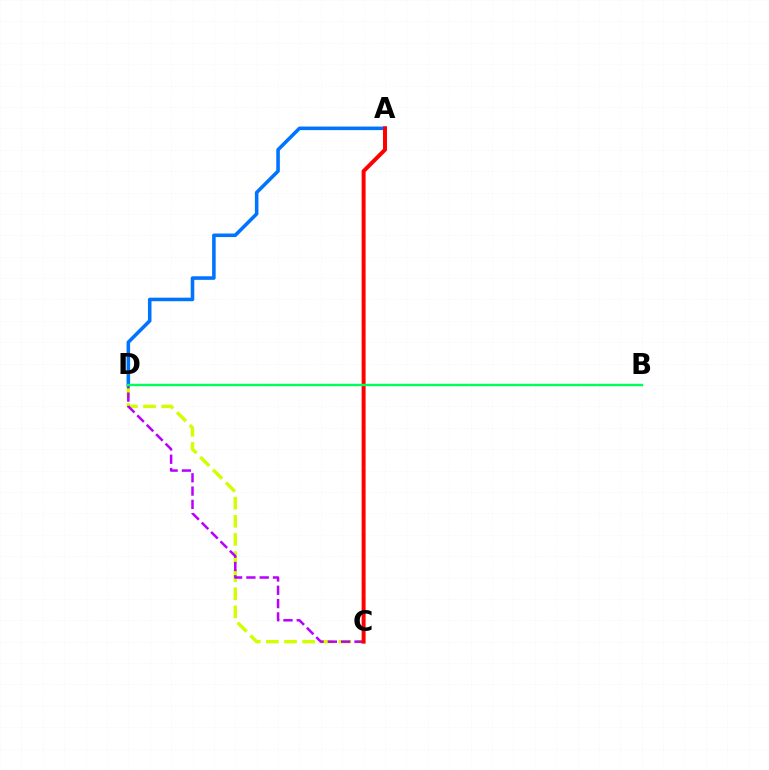{('C', 'D'): [{'color': '#d1ff00', 'line_style': 'dashed', 'thickness': 2.46}, {'color': '#b900ff', 'line_style': 'dashed', 'thickness': 1.81}], ('A', 'D'): [{'color': '#0074ff', 'line_style': 'solid', 'thickness': 2.56}], ('A', 'C'): [{'color': '#ff0000', 'line_style': 'solid', 'thickness': 2.85}], ('B', 'D'): [{'color': '#00ff5c', 'line_style': 'solid', 'thickness': 1.74}]}